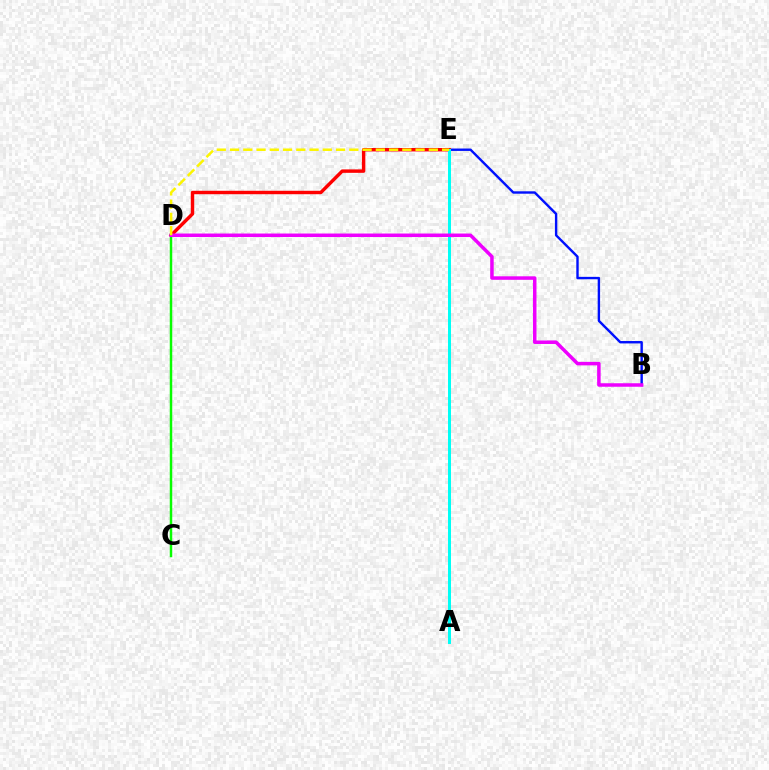{('B', 'E'): [{'color': '#0010ff', 'line_style': 'solid', 'thickness': 1.73}], ('D', 'E'): [{'color': '#ff0000', 'line_style': 'solid', 'thickness': 2.47}, {'color': '#fcf500', 'line_style': 'dashed', 'thickness': 1.8}], ('A', 'E'): [{'color': '#00fff6', 'line_style': 'solid', 'thickness': 2.16}], ('C', 'D'): [{'color': '#08ff00', 'line_style': 'solid', 'thickness': 1.78}], ('B', 'D'): [{'color': '#ee00ff', 'line_style': 'solid', 'thickness': 2.52}]}